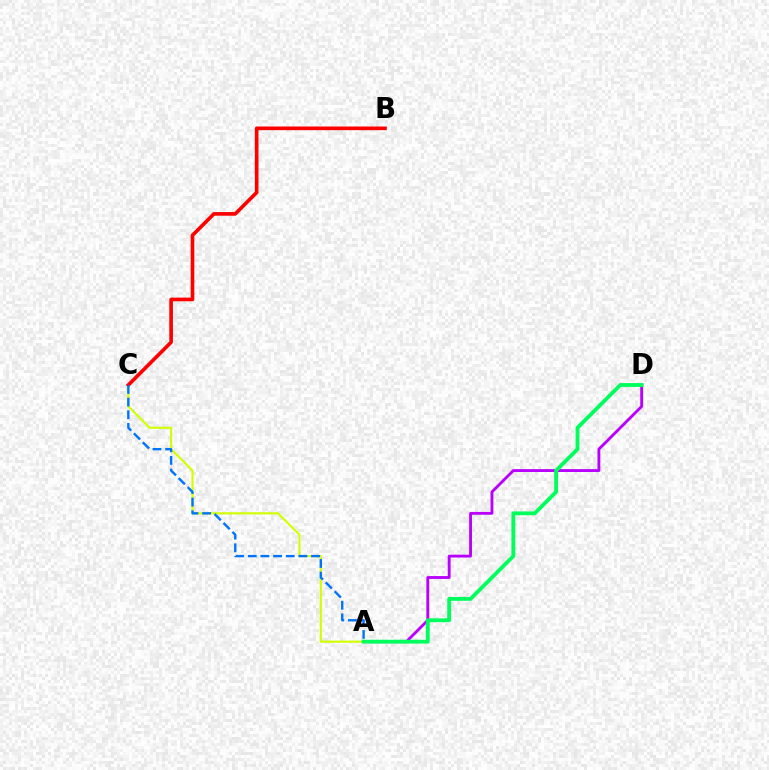{('A', 'C'): [{'color': '#d1ff00', 'line_style': 'solid', 'thickness': 1.54}, {'color': '#0074ff', 'line_style': 'dashed', 'thickness': 1.72}], ('B', 'C'): [{'color': '#ff0000', 'line_style': 'solid', 'thickness': 2.63}], ('A', 'D'): [{'color': '#b900ff', 'line_style': 'solid', 'thickness': 2.06}, {'color': '#00ff5c', 'line_style': 'solid', 'thickness': 2.76}]}